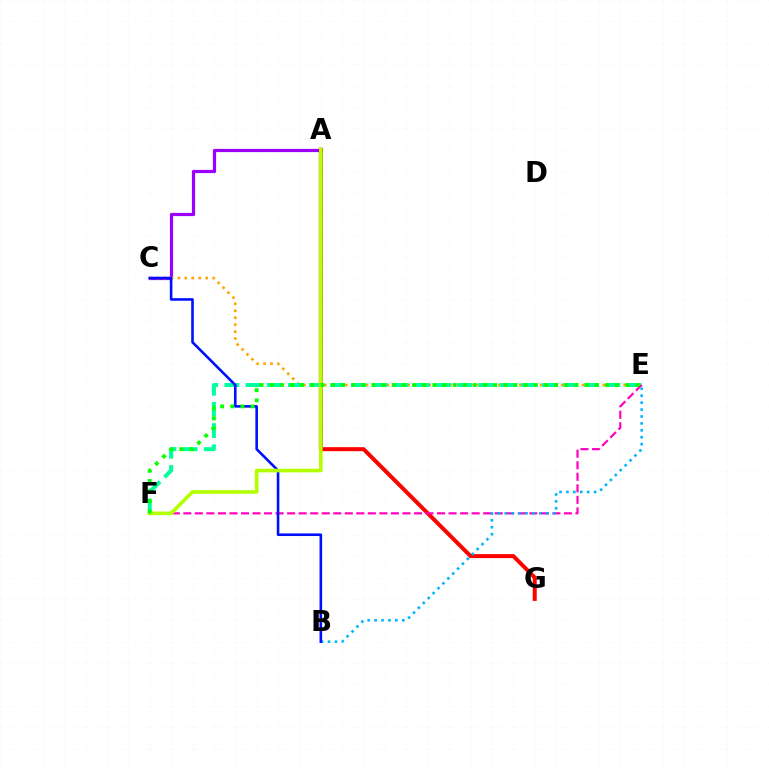{('A', 'C'): [{'color': '#9b00ff', 'line_style': 'solid', 'thickness': 2.31}], ('A', 'G'): [{'color': '#ff0000', 'line_style': 'solid', 'thickness': 2.88}], ('C', 'E'): [{'color': '#ffa500', 'line_style': 'dotted', 'thickness': 1.89}], ('E', 'F'): [{'color': '#00ff9d', 'line_style': 'dashed', 'thickness': 2.88}, {'color': '#ff00bd', 'line_style': 'dashed', 'thickness': 1.57}, {'color': '#08ff00', 'line_style': 'dotted', 'thickness': 2.76}], ('B', 'E'): [{'color': '#00b5ff', 'line_style': 'dotted', 'thickness': 1.88}], ('B', 'C'): [{'color': '#0010ff', 'line_style': 'solid', 'thickness': 1.88}], ('A', 'F'): [{'color': '#b3ff00', 'line_style': 'solid', 'thickness': 2.62}]}